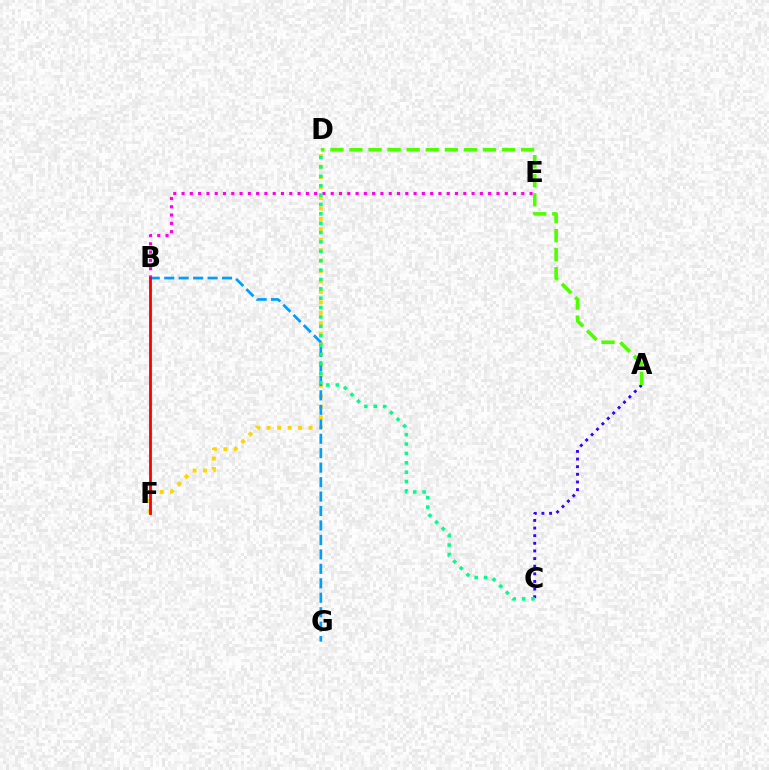{('D', 'F'): [{'color': '#ffd500', 'line_style': 'dotted', 'thickness': 2.84}], ('B', 'G'): [{'color': '#009eff', 'line_style': 'dashed', 'thickness': 1.96}], ('B', 'E'): [{'color': '#ff00ed', 'line_style': 'dotted', 'thickness': 2.25}], ('A', 'C'): [{'color': '#3700ff', 'line_style': 'dotted', 'thickness': 2.07}], ('C', 'D'): [{'color': '#00ff86', 'line_style': 'dotted', 'thickness': 2.55}], ('A', 'D'): [{'color': '#4fff00', 'line_style': 'dashed', 'thickness': 2.59}], ('B', 'F'): [{'color': '#ff0000', 'line_style': 'solid', 'thickness': 2.03}]}